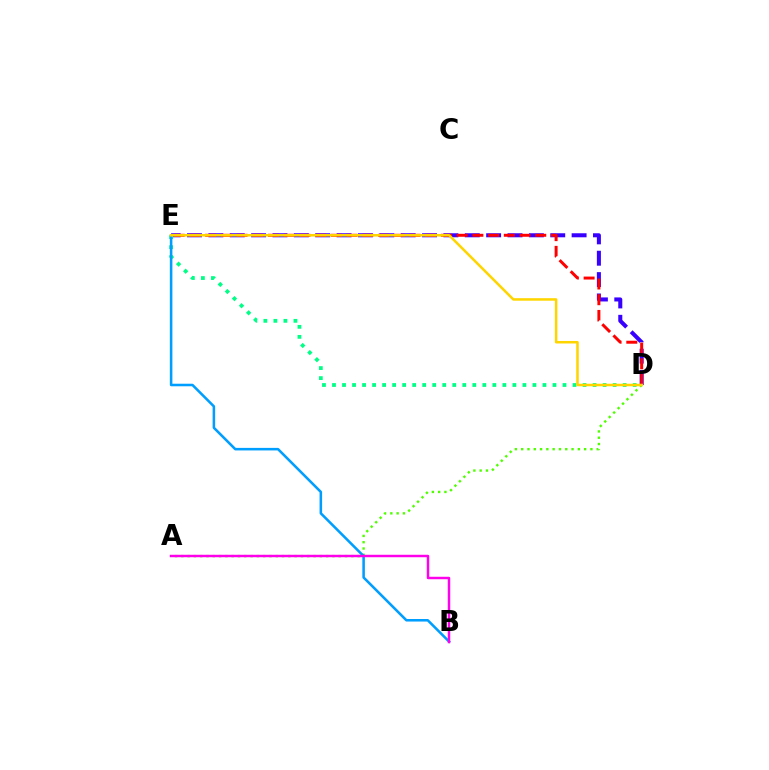{('D', 'E'): [{'color': '#3700ff', 'line_style': 'dashed', 'thickness': 2.9}, {'color': '#00ff86', 'line_style': 'dotted', 'thickness': 2.72}, {'color': '#ff0000', 'line_style': 'dashed', 'thickness': 2.14}, {'color': '#ffd500', 'line_style': 'solid', 'thickness': 1.82}], ('A', 'D'): [{'color': '#4fff00', 'line_style': 'dotted', 'thickness': 1.71}], ('B', 'E'): [{'color': '#009eff', 'line_style': 'solid', 'thickness': 1.83}], ('A', 'B'): [{'color': '#ff00ed', 'line_style': 'solid', 'thickness': 1.77}]}